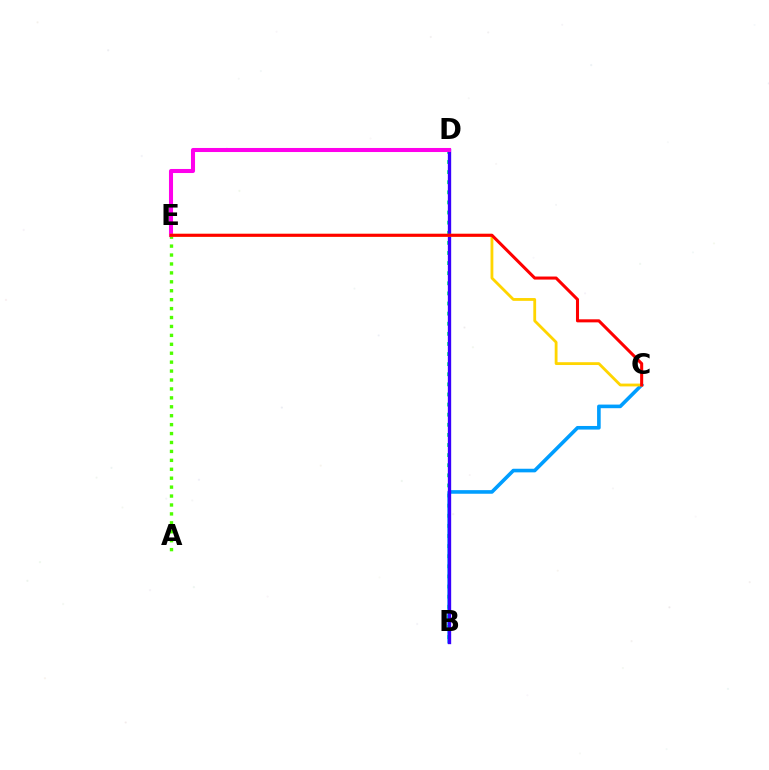{('A', 'E'): [{'color': '#4fff00', 'line_style': 'dotted', 'thickness': 2.43}], ('B', 'D'): [{'color': '#00ff86', 'line_style': 'dotted', 'thickness': 2.75}, {'color': '#3700ff', 'line_style': 'solid', 'thickness': 2.41}], ('B', 'C'): [{'color': '#009eff', 'line_style': 'solid', 'thickness': 2.6}], ('D', 'E'): [{'color': '#ff00ed', 'line_style': 'solid', 'thickness': 2.92}], ('C', 'E'): [{'color': '#ffd500', 'line_style': 'solid', 'thickness': 2.03}, {'color': '#ff0000', 'line_style': 'solid', 'thickness': 2.2}]}